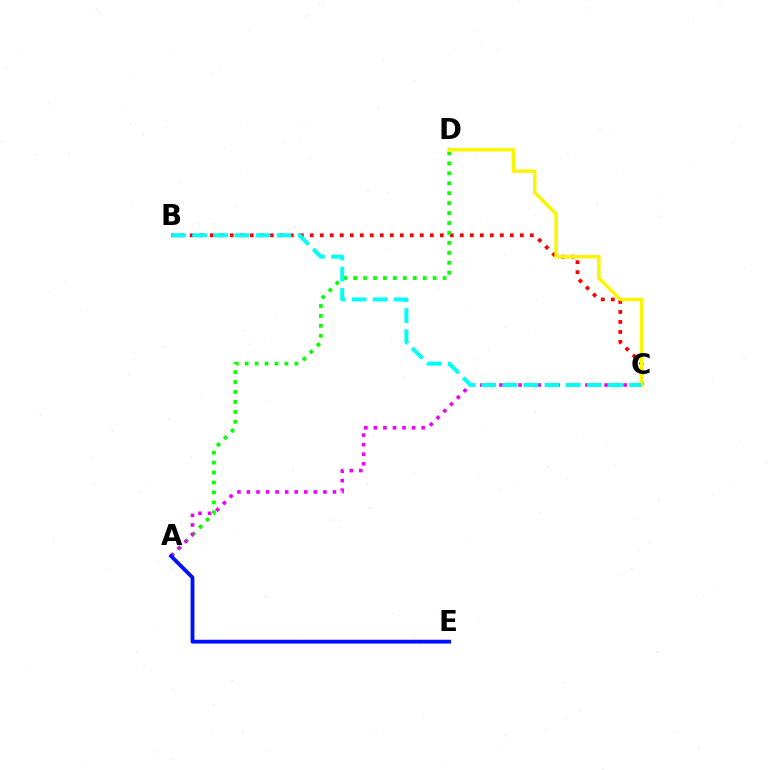{('B', 'C'): [{'color': '#ff0000', 'line_style': 'dotted', 'thickness': 2.72}, {'color': '#00fff6', 'line_style': 'dashed', 'thickness': 2.87}], ('A', 'D'): [{'color': '#08ff00', 'line_style': 'dotted', 'thickness': 2.7}], ('A', 'C'): [{'color': '#ee00ff', 'line_style': 'dotted', 'thickness': 2.6}], ('C', 'D'): [{'color': '#fcf500', 'line_style': 'solid', 'thickness': 2.48}], ('A', 'E'): [{'color': '#0010ff', 'line_style': 'solid', 'thickness': 2.74}]}